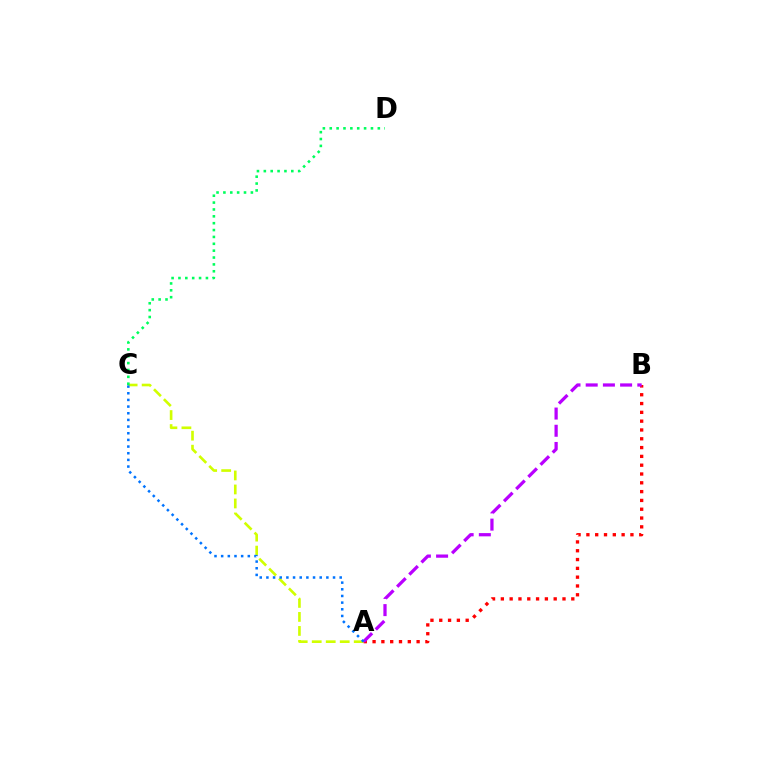{('A', 'C'): [{'color': '#d1ff00', 'line_style': 'dashed', 'thickness': 1.9}, {'color': '#0074ff', 'line_style': 'dotted', 'thickness': 1.81}], ('A', 'B'): [{'color': '#ff0000', 'line_style': 'dotted', 'thickness': 2.39}, {'color': '#b900ff', 'line_style': 'dashed', 'thickness': 2.34}], ('C', 'D'): [{'color': '#00ff5c', 'line_style': 'dotted', 'thickness': 1.87}]}